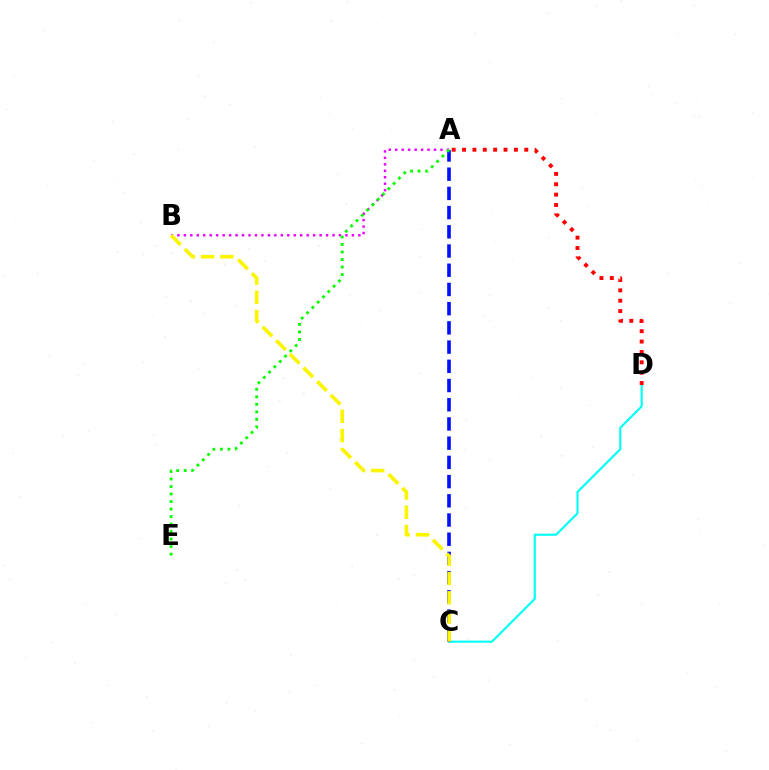{('C', 'D'): [{'color': '#00fff6', 'line_style': 'solid', 'thickness': 1.54}], ('A', 'B'): [{'color': '#ee00ff', 'line_style': 'dotted', 'thickness': 1.76}], ('A', 'C'): [{'color': '#0010ff', 'line_style': 'dashed', 'thickness': 2.61}], ('A', 'E'): [{'color': '#08ff00', 'line_style': 'dotted', 'thickness': 2.04}], ('A', 'D'): [{'color': '#ff0000', 'line_style': 'dotted', 'thickness': 2.82}], ('B', 'C'): [{'color': '#fcf500', 'line_style': 'dashed', 'thickness': 2.62}]}